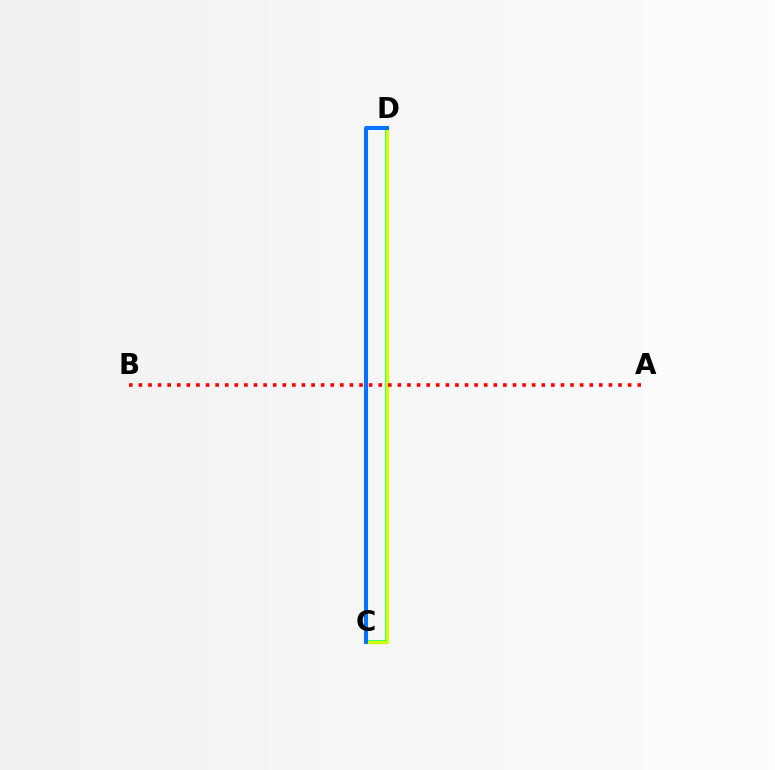{('C', 'D'): [{'color': '#b900ff', 'line_style': 'dashed', 'thickness': 1.64}, {'color': '#00ff5c', 'line_style': 'solid', 'thickness': 2.57}, {'color': '#d1ff00', 'line_style': 'solid', 'thickness': 2.31}, {'color': '#0074ff', 'line_style': 'solid', 'thickness': 2.92}], ('A', 'B'): [{'color': '#ff0000', 'line_style': 'dotted', 'thickness': 2.61}]}